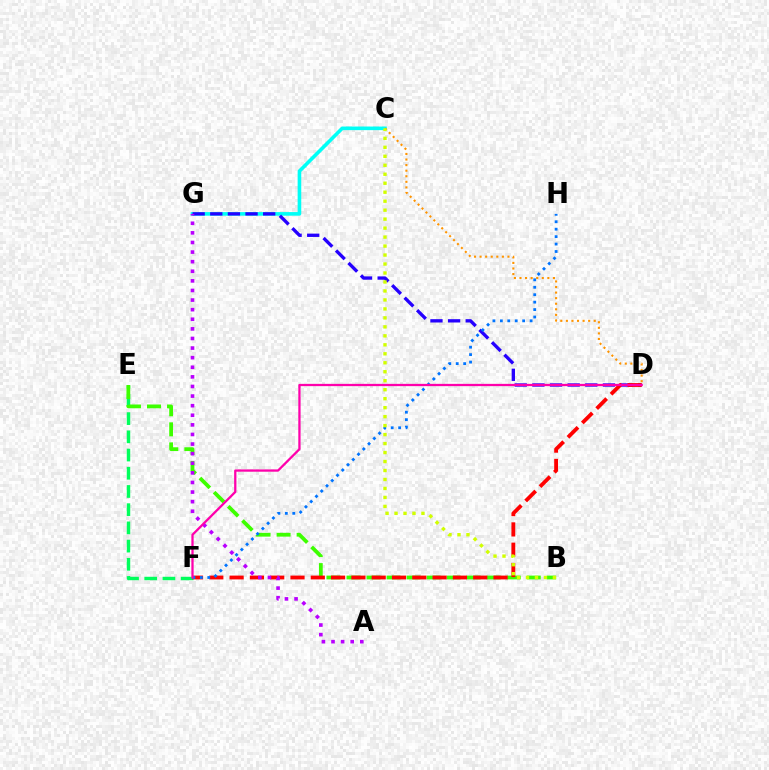{('E', 'F'): [{'color': '#00ff5c', 'line_style': 'dashed', 'thickness': 2.47}], ('C', 'G'): [{'color': '#00fff6', 'line_style': 'solid', 'thickness': 2.6}], ('B', 'E'): [{'color': '#3dff00', 'line_style': 'dashed', 'thickness': 2.72}], ('C', 'D'): [{'color': '#ff9400', 'line_style': 'dotted', 'thickness': 1.51}], ('D', 'G'): [{'color': '#2500ff', 'line_style': 'dashed', 'thickness': 2.4}], ('D', 'F'): [{'color': '#ff0000', 'line_style': 'dashed', 'thickness': 2.76}, {'color': '#ff00ac', 'line_style': 'solid', 'thickness': 1.64}], ('F', 'H'): [{'color': '#0074ff', 'line_style': 'dotted', 'thickness': 2.02}], ('A', 'G'): [{'color': '#b900ff', 'line_style': 'dotted', 'thickness': 2.61}], ('B', 'C'): [{'color': '#d1ff00', 'line_style': 'dotted', 'thickness': 2.44}]}